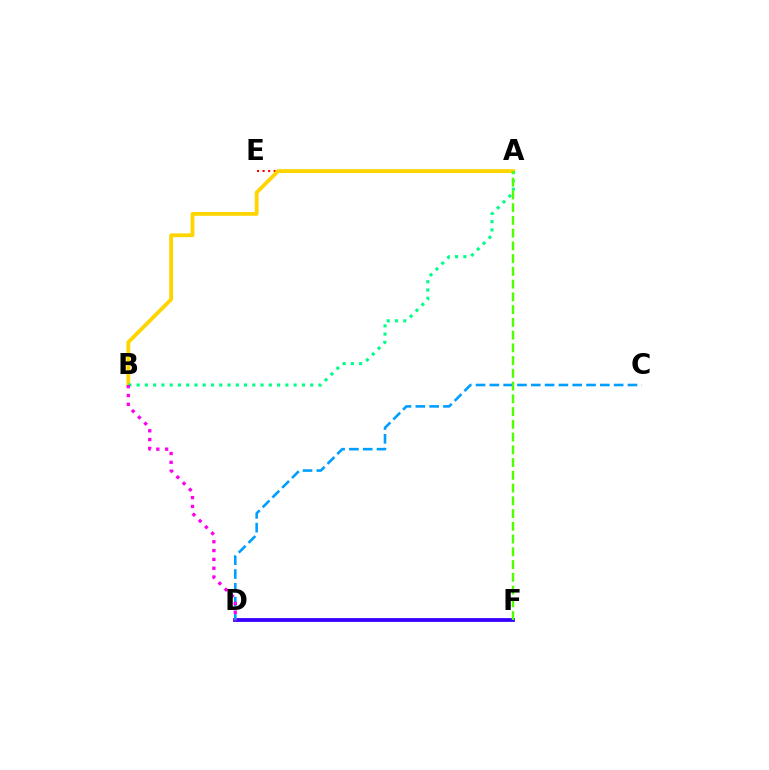{('A', 'E'): [{'color': '#ff0000', 'line_style': 'dotted', 'thickness': 1.51}], ('A', 'B'): [{'color': '#ffd500', 'line_style': 'solid', 'thickness': 2.75}, {'color': '#00ff86', 'line_style': 'dotted', 'thickness': 2.25}], ('D', 'F'): [{'color': '#3700ff', 'line_style': 'solid', 'thickness': 2.73}], ('C', 'D'): [{'color': '#009eff', 'line_style': 'dashed', 'thickness': 1.88}], ('B', 'D'): [{'color': '#ff00ed', 'line_style': 'dotted', 'thickness': 2.4}], ('A', 'F'): [{'color': '#4fff00', 'line_style': 'dashed', 'thickness': 1.73}]}